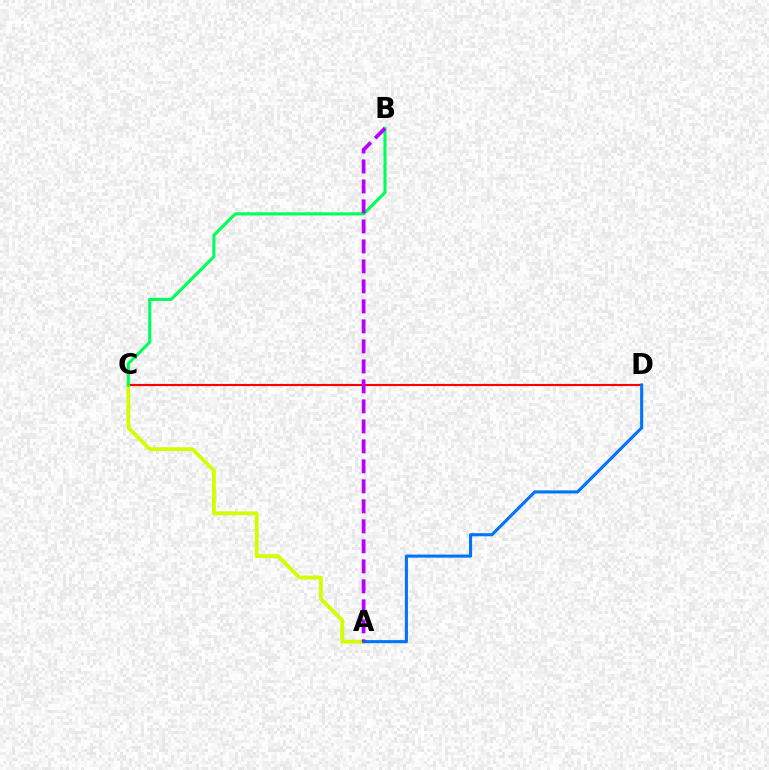{('A', 'C'): [{'color': '#d1ff00', 'line_style': 'solid', 'thickness': 2.75}], ('C', 'D'): [{'color': '#ff0000', 'line_style': 'solid', 'thickness': 1.52}], ('B', 'C'): [{'color': '#00ff5c', 'line_style': 'solid', 'thickness': 2.24}], ('A', 'D'): [{'color': '#0074ff', 'line_style': 'solid', 'thickness': 2.23}], ('A', 'B'): [{'color': '#b900ff', 'line_style': 'dashed', 'thickness': 2.72}]}